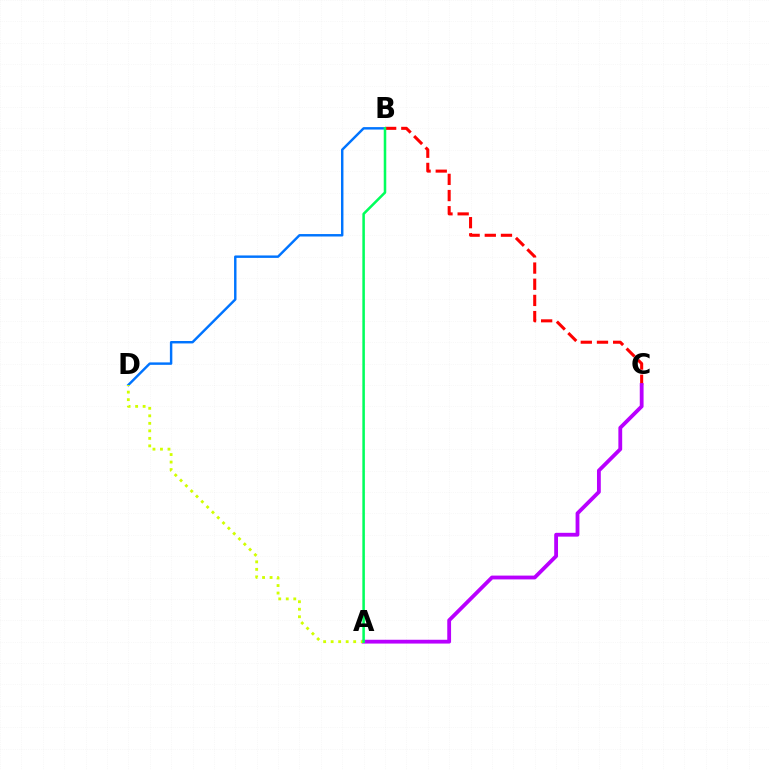{('B', 'D'): [{'color': '#0074ff', 'line_style': 'solid', 'thickness': 1.76}], ('B', 'C'): [{'color': '#ff0000', 'line_style': 'dashed', 'thickness': 2.2}], ('A', 'C'): [{'color': '#b900ff', 'line_style': 'solid', 'thickness': 2.74}], ('A', 'D'): [{'color': '#d1ff00', 'line_style': 'dotted', 'thickness': 2.04}], ('A', 'B'): [{'color': '#00ff5c', 'line_style': 'solid', 'thickness': 1.83}]}